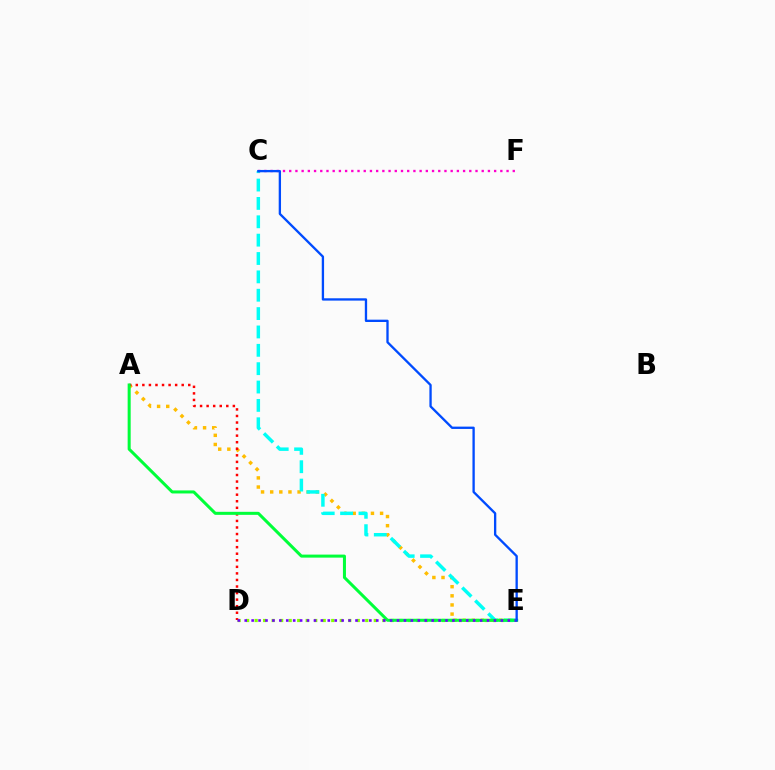{('D', 'E'): [{'color': '#84ff00', 'line_style': 'dotted', 'thickness': 2.31}, {'color': '#7200ff', 'line_style': 'dotted', 'thickness': 1.88}], ('A', 'E'): [{'color': '#ffbd00', 'line_style': 'dotted', 'thickness': 2.48}, {'color': '#00ff39', 'line_style': 'solid', 'thickness': 2.18}], ('C', 'E'): [{'color': '#00fff6', 'line_style': 'dashed', 'thickness': 2.49}, {'color': '#004bff', 'line_style': 'solid', 'thickness': 1.67}], ('A', 'D'): [{'color': '#ff0000', 'line_style': 'dotted', 'thickness': 1.78}], ('C', 'F'): [{'color': '#ff00cf', 'line_style': 'dotted', 'thickness': 1.69}]}